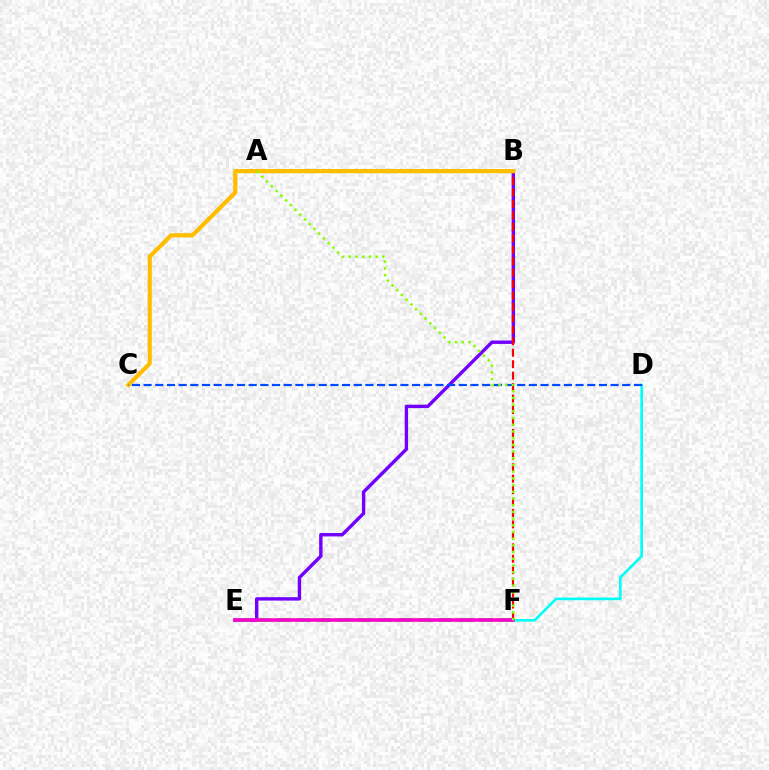{('B', 'E'): [{'color': '#7200ff', 'line_style': 'solid', 'thickness': 2.45}], ('D', 'F'): [{'color': '#00fff6', 'line_style': 'solid', 'thickness': 1.9}], ('B', 'F'): [{'color': '#ff0000', 'line_style': 'dashed', 'thickness': 1.55}], ('B', 'C'): [{'color': '#ffbd00', 'line_style': 'solid', 'thickness': 2.99}], ('E', 'F'): [{'color': '#00ff39', 'line_style': 'dashed', 'thickness': 2.74}, {'color': '#ff00cf', 'line_style': 'solid', 'thickness': 2.57}], ('C', 'D'): [{'color': '#004bff', 'line_style': 'dashed', 'thickness': 1.59}], ('A', 'F'): [{'color': '#84ff00', 'line_style': 'dotted', 'thickness': 1.82}]}